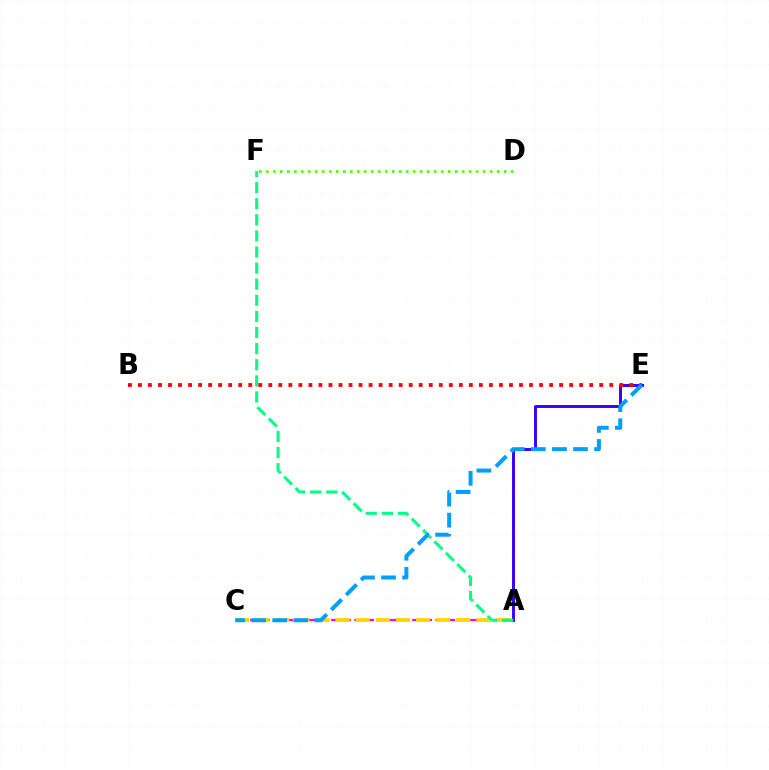{('A', 'E'): [{'color': '#3700ff', 'line_style': 'solid', 'thickness': 2.11}], ('A', 'C'): [{'color': '#ff00ed', 'line_style': 'dashed', 'thickness': 1.57}, {'color': '#ffd500', 'line_style': 'dashed', 'thickness': 2.73}], ('A', 'F'): [{'color': '#00ff86', 'line_style': 'dashed', 'thickness': 2.19}], ('D', 'F'): [{'color': '#4fff00', 'line_style': 'dotted', 'thickness': 1.9}], ('B', 'E'): [{'color': '#ff0000', 'line_style': 'dotted', 'thickness': 2.72}], ('C', 'E'): [{'color': '#009eff', 'line_style': 'dashed', 'thickness': 2.86}]}